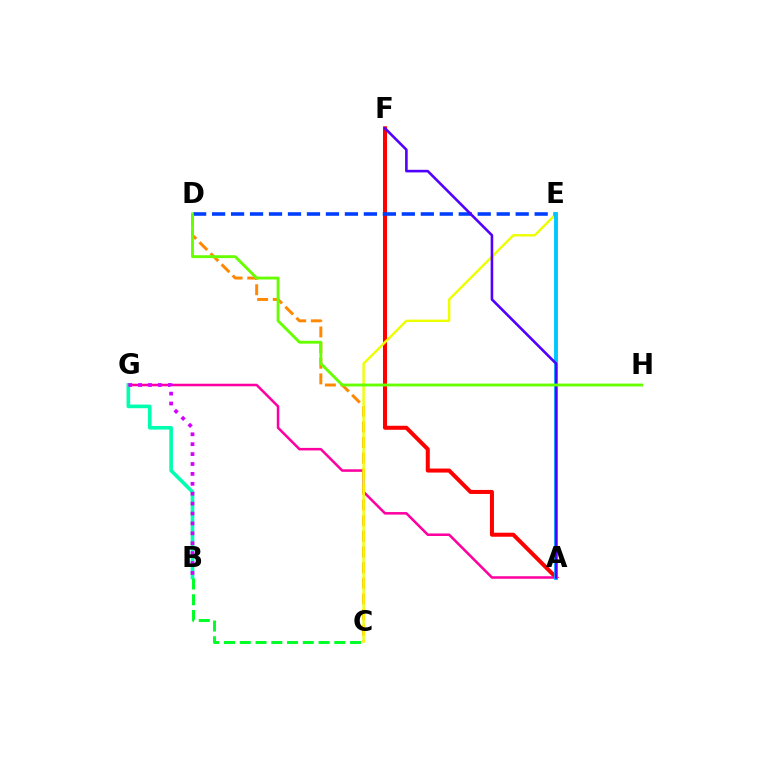{('A', 'F'): [{'color': '#ff0000', 'line_style': 'solid', 'thickness': 2.9}, {'color': '#4f00ff', 'line_style': 'solid', 'thickness': 1.87}], ('A', 'G'): [{'color': '#ff00a0', 'line_style': 'solid', 'thickness': 1.83}], ('C', 'D'): [{'color': '#ff8800', 'line_style': 'dashed', 'thickness': 2.13}], ('C', 'E'): [{'color': '#eeff00', 'line_style': 'solid', 'thickness': 1.74}], ('B', 'G'): [{'color': '#00ffaf', 'line_style': 'solid', 'thickness': 2.6}, {'color': '#d600ff', 'line_style': 'dotted', 'thickness': 2.69}], ('D', 'E'): [{'color': '#003fff', 'line_style': 'dashed', 'thickness': 2.58}], ('A', 'E'): [{'color': '#00c7ff', 'line_style': 'solid', 'thickness': 2.79}], ('B', 'C'): [{'color': '#00ff27', 'line_style': 'dashed', 'thickness': 2.14}], ('D', 'H'): [{'color': '#66ff00', 'line_style': 'solid', 'thickness': 2.06}]}